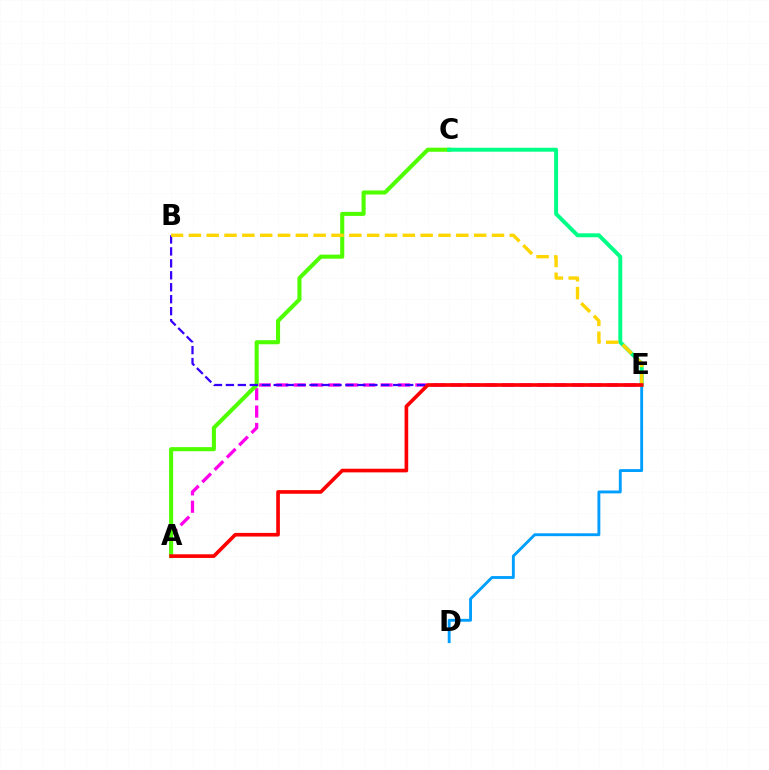{('A', 'E'): [{'color': '#ff00ed', 'line_style': 'dashed', 'thickness': 2.36}, {'color': '#ff0000', 'line_style': 'solid', 'thickness': 2.62}], ('A', 'C'): [{'color': '#4fff00', 'line_style': 'solid', 'thickness': 2.94}], ('B', 'E'): [{'color': '#3700ff', 'line_style': 'dashed', 'thickness': 1.62}, {'color': '#ffd500', 'line_style': 'dashed', 'thickness': 2.42}], ('D', 'E'): [{'color': '#009eff', 'line_style': 'solid', 'thickness': 2.07}], ('C', 'E'): [{'color': '#00ff86', 'line_style': 'solid', 'thickness': 2.84}]}